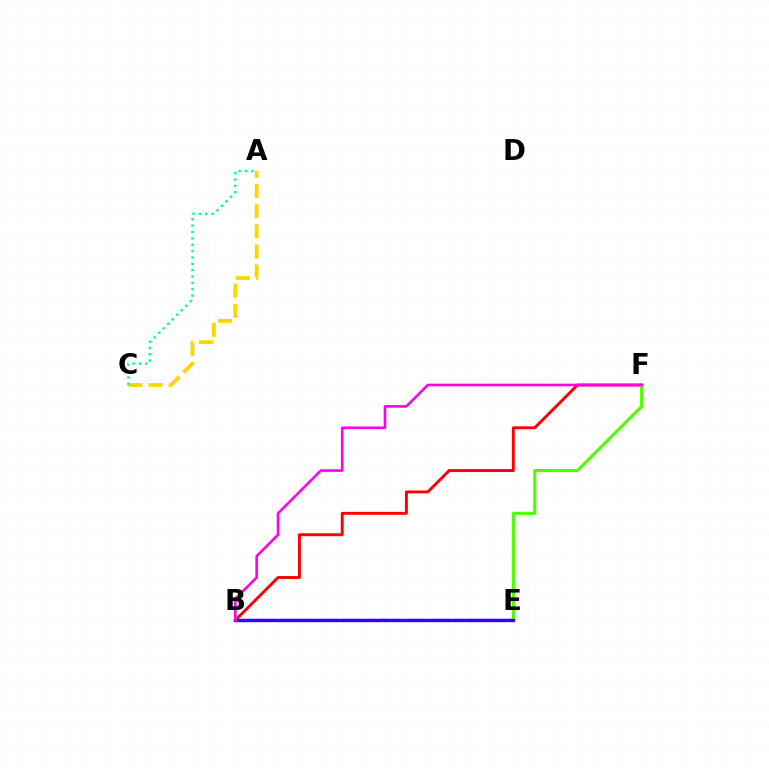{('A', 'C'): [{'color': '#ffd500', 'line_style': 'dashed', 'thickness': 2.74}, {'color': '#00ff86', 'line_style': 'dotted', 'thickness': 1.73}], ('B', 'E'): [{'color': '#009eff', 'line_style': 'dashed', 'thickness': 1.69}, {'color': '#3700ff', 'line_style': 'solid', 'thickness': 2.45}], ('B', 'F'): [{'color': '#ff0000', 'line_style': 'solid', 'thickness': 2.09}, {'color': '#ff00ed', 'line_style': 'solid', 'thickness': 1.89}], ('E', 'F'): [{'color': '#4fff00', 'line_style': 'solid', 'thickness': 2.27}]}